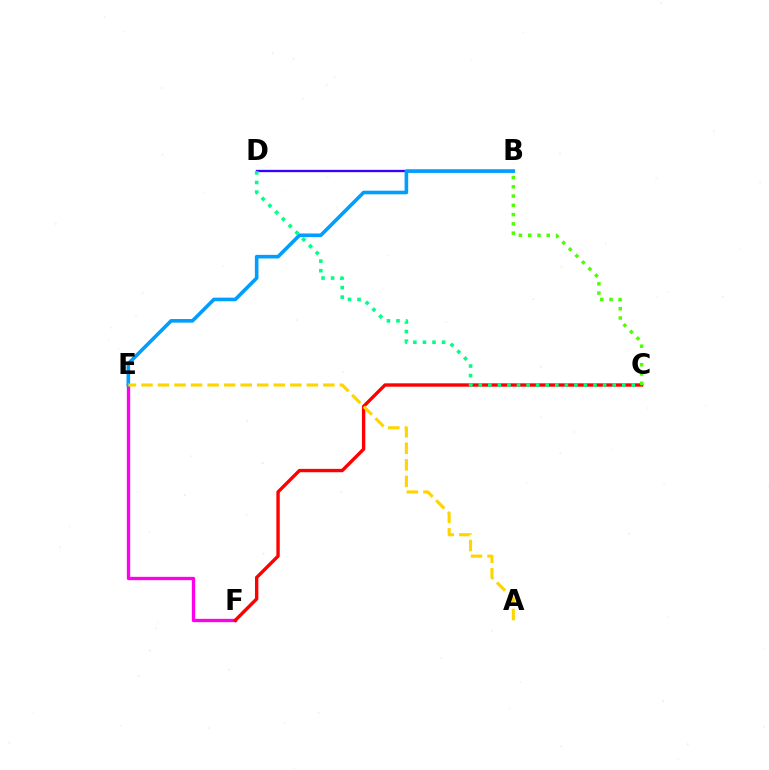{('E', 'F'): [{'color': '#ff00ed', 'line_style': 'solid', 'thickness': 2.4}], ('C', 'F'): [{'color': '#ff0000', 'line_style': 'solid', 'thickness': 2.43}], ('B', 'D'): [{'color': '#3700ff', 'line_style': 'solid', 'thickness': 1.66}], ('B', 'E'): [{'color': '#009eff', 'line_style': 'solid', 'thickness': 2.6}], ('C', 'D'): [{'color': '#00ff86', 'line_style': 'dotted', 'thickness': 2.6}], ('A', 'E'): [{'color': '#ffd500', 'line_style': 'dashed', 'thickness': 2.25}], ('B', 'C'): [{'color': '#4fff00', 'line_style': 'dotted', 'thickness': 2.52}]}